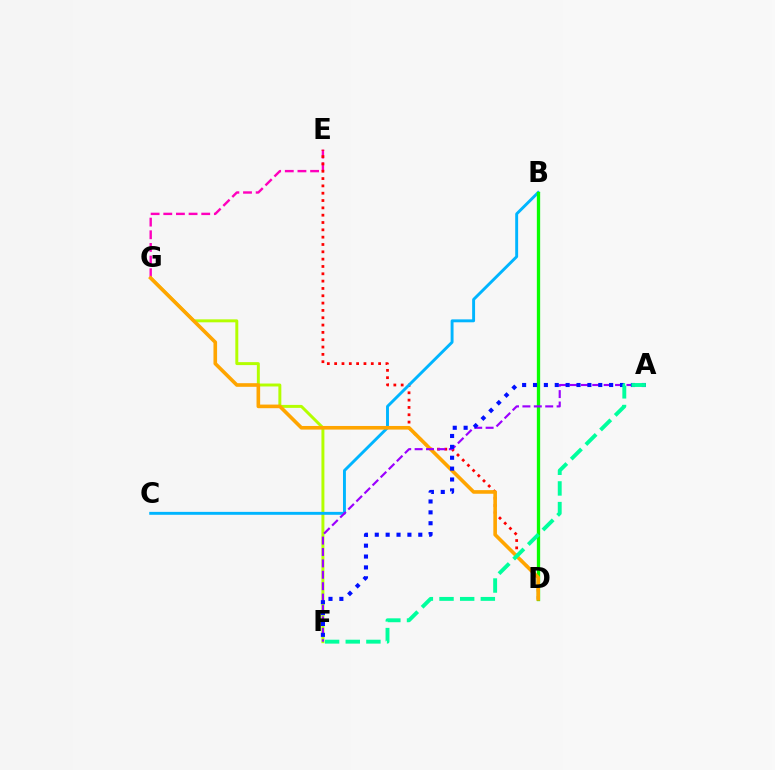{('F', 'G'): [{'color': '#b3ff00', 'line_style': 'solid', 'thickness': 2.13}], ('E', 'G'): [{'color': '#ff00bd', 'line_style': 'dashed', 'thickness': 1.72}], ('D', 'E'): [{'color': '#ff0000', 'line_style': 'dotted', 'thickness': 1.99}], ('B', 'C'): [{'color': '#00b5ff', 'line_style': 'solid', 'thickness': 2.1}], ('B', 'D'): [{'color': '#08ff00', 'line_style': 'solid', 'thickness': 2.38}], ('D', 'G'): [{'color': '#ffa500', 'line_style': 'solid', 'thickness': 2.6}], ('A', 'F'): [{'color': '#9b00ff', 'line_style': 'dashed', 'thickness': 1.55}, {'color': '#0010ff', 'line_style': 'dotted', 'thickness': 2.96}, {'color': '#00ff9d', 'line_style': 'dashed', 'thickness': 2.81}]}